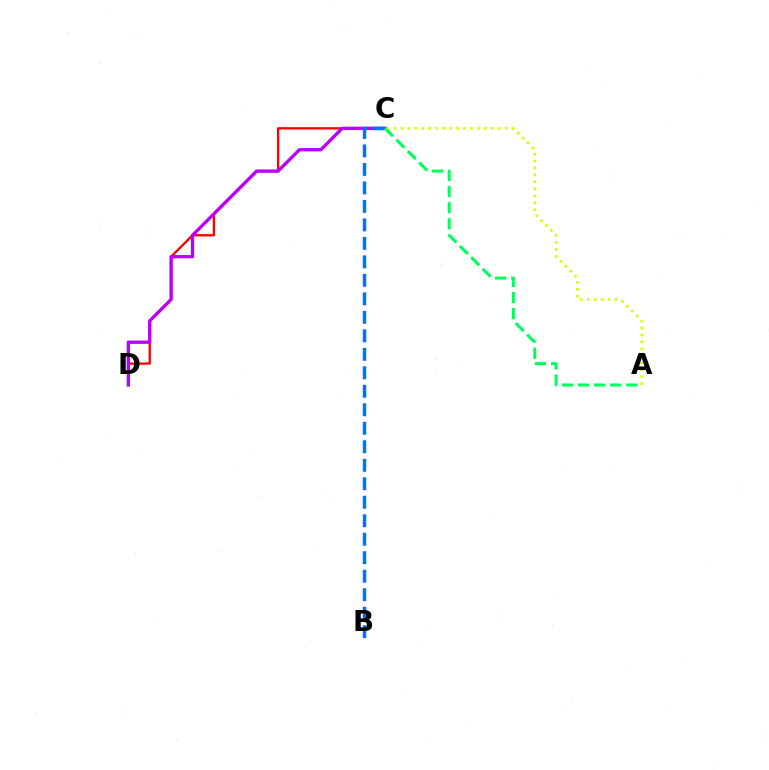{('C', 'D'): [{'color': '#ff0000', 'line_style': 'solid', 'thickness': 1.68}, {'color': '#b900ff', 'line_style': 'solid', 'thickness': 2.39}], ('B', 'C'): [{'color': '#0074ff', 'line_style': 'dashed', 'thickness': 2.51}], ('A', 'C'): [{'color': '#00ff5c', 'line_style': 'dashed', 'thickness': 2.19}, {'color': '#d1ff00', 'line_style': 'dotted', 'thickness': 1.89}]}